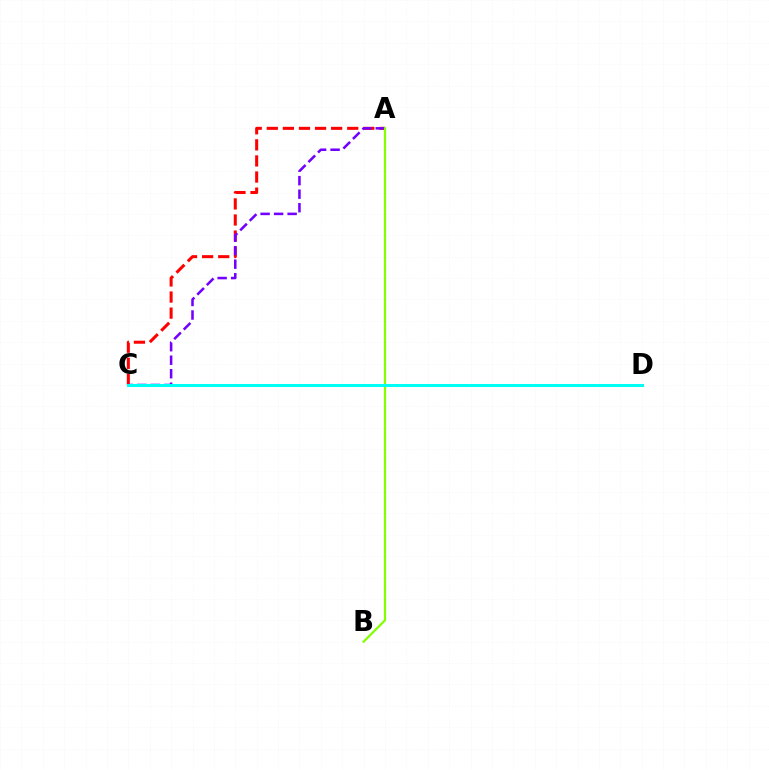{('A', 'C'): [{'color': '#ff0000', 'line_style': 'dashed', 'thickness': 2.19}, {'color': '#7200ff', 'line_style': 'dashed', 'thickness': 1.84}], ('A', 'B'): [{'color': '#84ff00', 'line_style': 'solid', 'thickness': 1.61}], ('C', 'D'): [{'color': '#00fff6', 'line_style': 'solid', 'thickness': 2.18}]}